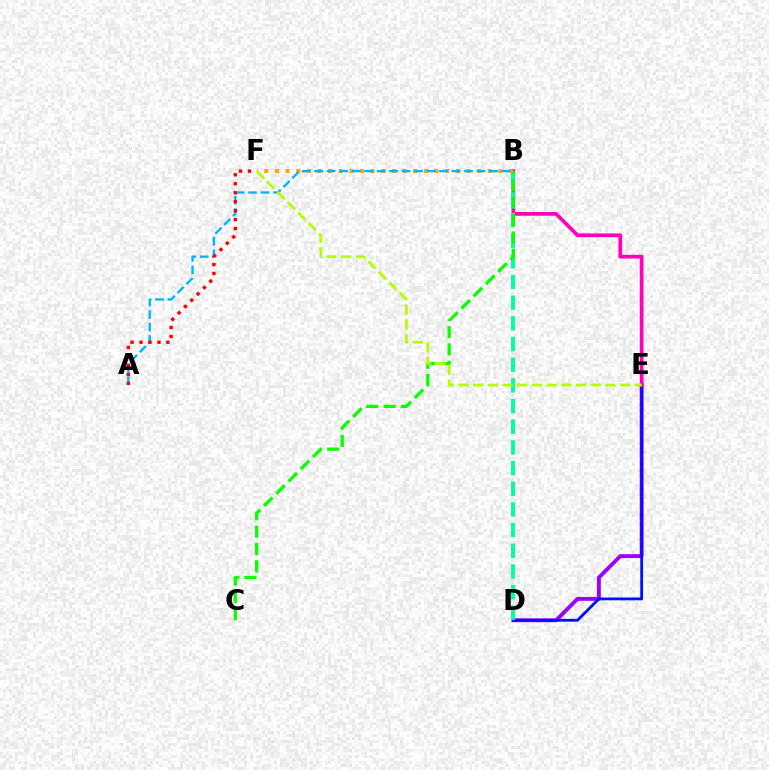{('D', 'E'): [{'color': '#9b00ff', 'line_style': 'solid', 'thickness': 2.78}, {'color': '#0010ff', 'line_style': 'solid', 'thickness': 2.02}], ('B', 'E'): [{'color': '#ff00bd', 'line_style': 'solid', 'thickness': 2.67}], ('B', 'D'): [{'color': '#00ff9d', 'line_style': 'dashed', 'thickness': 2.81}], ('B', 'F'): [{'color': '#ffa500', 'line_style': 'dotted', 'thickness': 2.89}], ('B', 'C'): [{'color': '#08ff00', 'line_style': 'dashed', 'thickness': 2.35}], ('A', 'B'): [{'color': '#00b5ff', 'line_style': 'dashed', 'thickness': 1.7}], ('E', 'F'): [{'color': '#b3ff00', 'line_style': 'dashed', 'thickness': 2.0}], ('A', 'F'): [{'color': '#ff0000', 'line_style': 'dotted', 'thickness': 2.44}]}